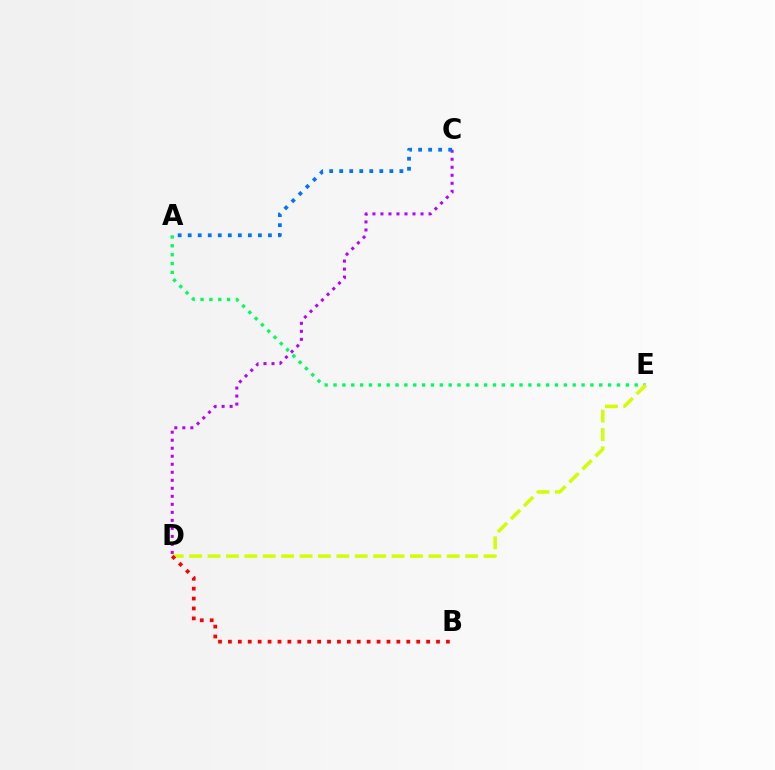{('A', 'E'): [{'color': '#00ff5c', 'line_style': 'dotted', 'thickness': 2.41}], ('D', 'E'): [{'color': '#d1ff00', 'line_style': 'dashed', 'thickness': 2.5}], ('B', 'D'): [{'color': '#ff0000', 'line_style': 'dotted', 'thickness': 2.69}], ('C', 'D'): [{'color': '#b900ff', 'line_style': 'dotted', 'thickness': 2.18}], ('A', 'C'): [{'color': '#0074ff', 'line_style': 'dotted', 'thickness': 2.72}]}